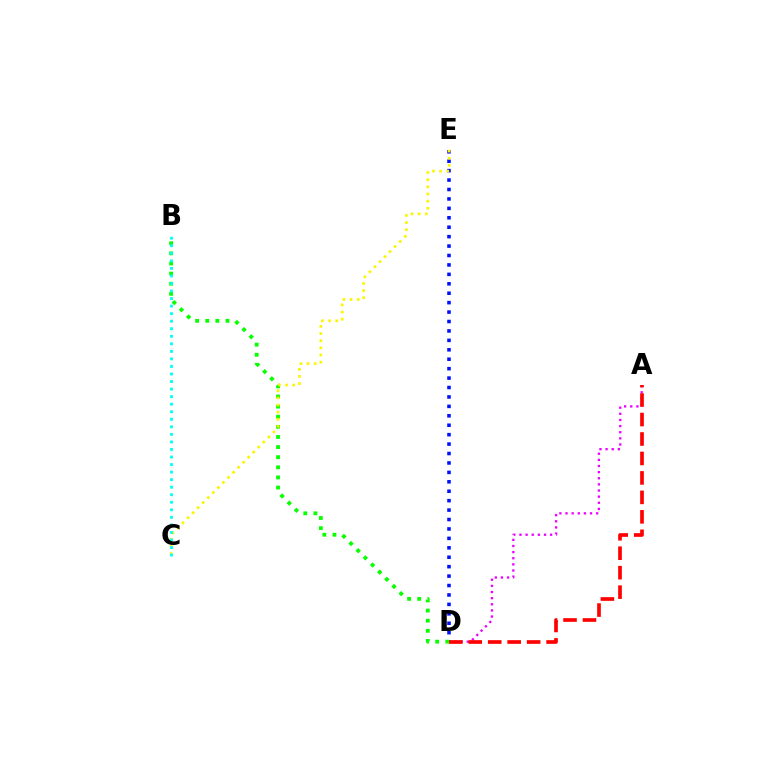{('D', 'E'): [{'color': '#0010ff', 'line_style': 'dotted', 'thickness': 2.56}], ('A', 'D'): [{'color': '#ee00ff', 'line_style': 'dotted', 'thickness': 1.67}, {'color': '#ff0000', 'line_style': 'dashed', 'thickness': 2.64}], ('B', 'D'): [{'color': '#08ff00', 'line_style': 'dotted', 'thickness': 2.75}], ('C', 'E'): [{'color': '#fcf500', 'line_style': 'dotted', 'thickness': 1.94}], ('B', 'C'): [{'color': '#00fff6', 'line_style': 'dotted', 'thickness': 2.05}]}